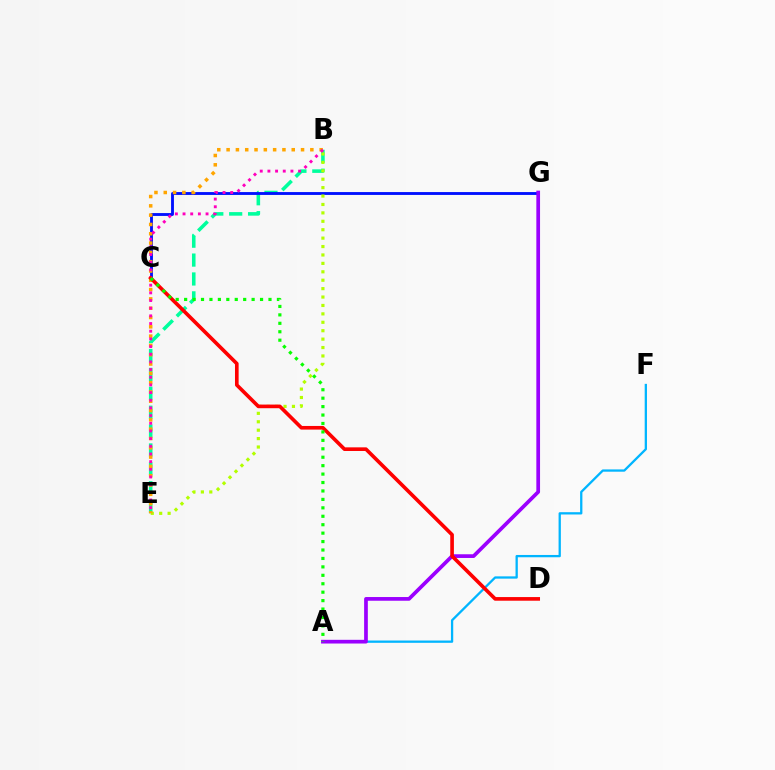{('B', 'E'): [{'color': '#00ff9d', 'line_style': 'dashed', 'thickness': 2.57}, {'color': '#b3ff00', 'line_style': 'dotted', 'thickness': 2.29}, {'color': '#ffa500', 'line_style': 'dotted', 'thickness': 2.53}, {'color': '#ff00bd', 'line_style': 'dotted', 'thickness': 2.08}], ('C', 'G'): [{'color': '#0010ff', 'line_style': 'solid', 'thickness': 2.06}], ('A', 'F'): [{'color': '#00b5ff', 'line_style': 'solid', 'thickness': 1.65}], ('A', 'G'): [{'color': '#9b00ff', 'line_style': 'solid', 'thickness': 2.67}], ('C', 'D'): [{'color': '#ff0000', 'line_style': 'solid', 'thickness': 2.62}], ('A', 'C'): [{'color': '#08ff00', 'line_style': 'dotted', 'thickness': 2.29}]}